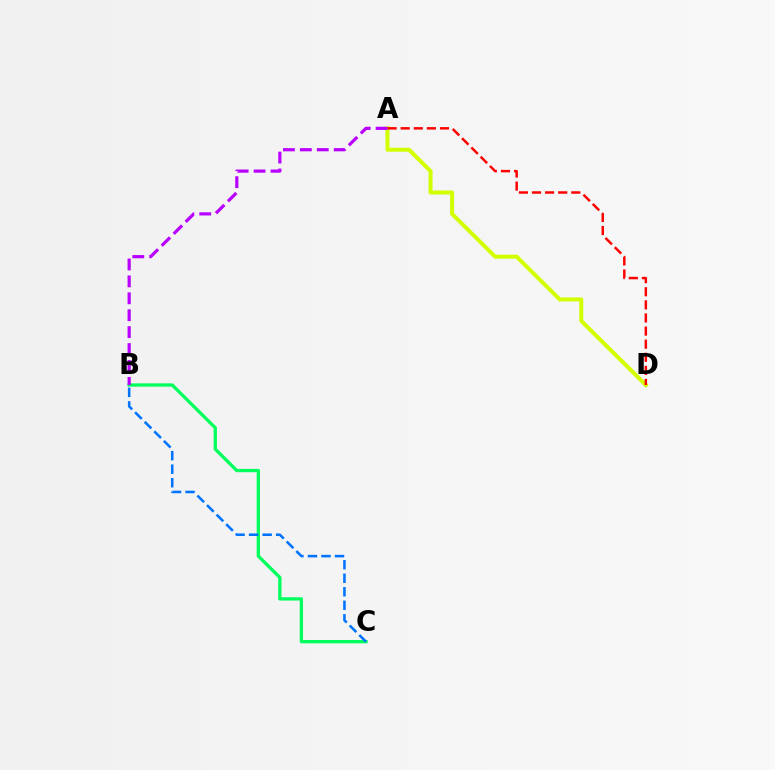{('B', 'C'): [{'color': '#00ff5c', 'line_style': 'solid', 'thickness': 2.37}, {'color': '#0074ff', 'line_style': 'dashed', 'thickness': 1.84}], ('A', 'D'): [{'color': '#d1ff00', 'line_style': 'solid', 'thickness': 2.89}, {'color': '#ff0000', 'line_style': 'dashed', 'thickness': 1.78}], ('A', 'B'): [{'color': '#b900ff', 'line_style': 'dashed', 'thickness': 2.3}]}